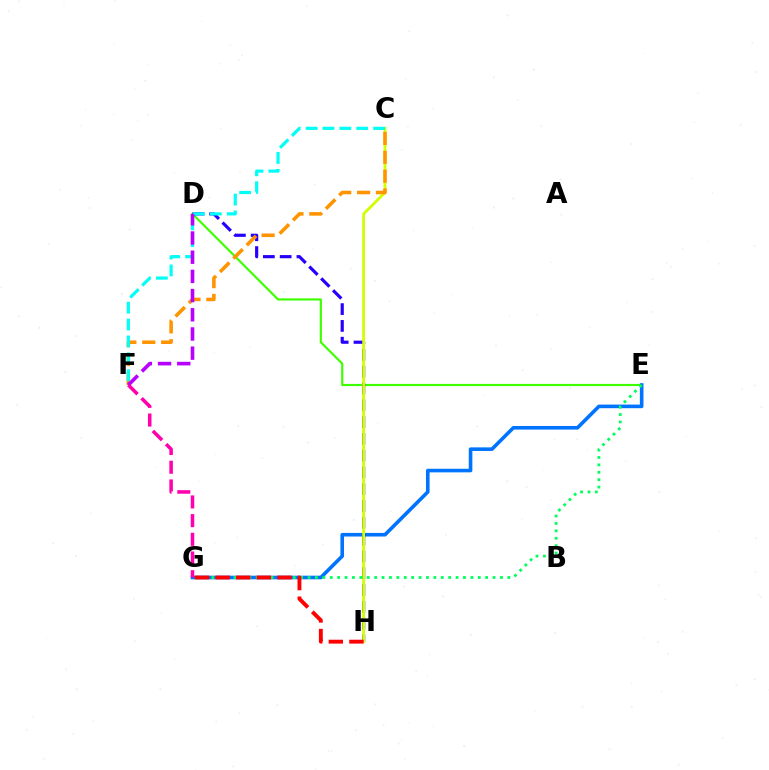{('D', 'E'): [{'color': '#3dff00', 'line_style': 'solid', 'thickness': 1.56}], ('E', 'G'): [{'color': '#0074ff', 'line_style': 'solid', 'thickness': 2.6}, {'color': '#00ff5c', 'line_style': 'dotted', 'thickness': 2.01}], ('D', 'H'): [{'color': '#2500ff', 'line_style': 'dashed', 'thickness': 2.28}], ('C', 'H'): [{'color': '#d1ff00', 'line_style': 'solid', 'thickness': 2.02}], ('C', 'F'): [{'color': '#ff9400', 'line_style': 'dashed', 'thickness': 2.56}, {'color': '#00fff6', 'line_style': 'dashed', 'thickness': 2.29}], ('D', 'F'): [{'color': '#b900ff', 'line_style': 'dashed', 'thickness': 2.61}], ('F', 'G'): [{'color': '#ff00ac', 'line_style': 'dashed', 'thickness': 2.54}], ('G', 'H'): [{'color': '#ff0000', 'line_style': 'dashed', 'thickness': 2.8}]}